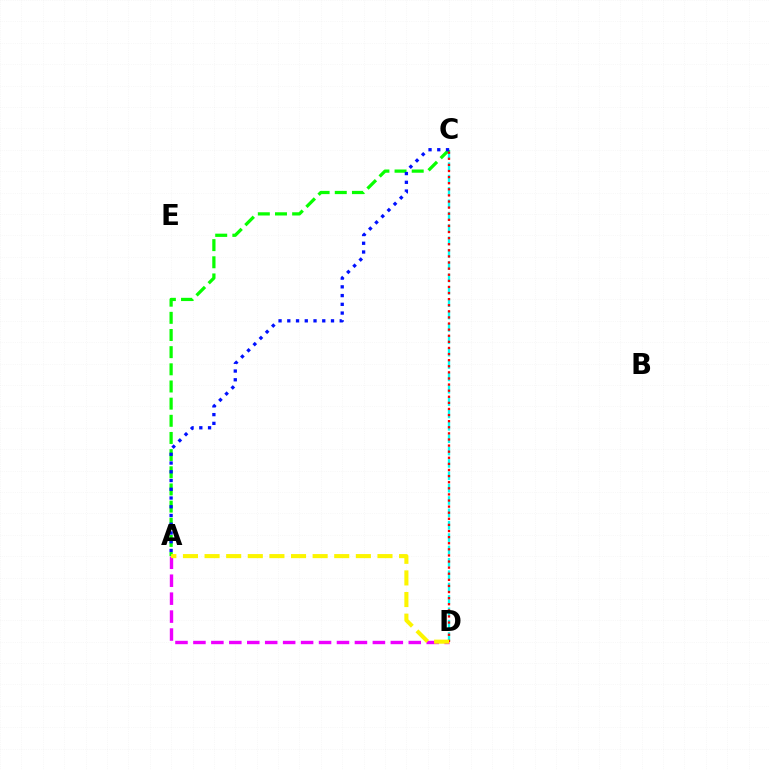{('A', 'D'): [{'color': '#ee00ff', 'line_style': 'dashed', 'thickness': 2.44}, {'color': '#fcf500', 'line_style': 'dashed', 'thickness': 2.94}], ('C', 'D'): [{'color': '#00fff6', 'line_style': 'dashed', 'thickness': 1.68}, {'color': '#ff0000', 'line_style': 'dotted', 'thickness': 1.66}], ('A', 'C'): [{'color': '#08ff00', 'line_style': 'dashed', 'thickness': 2.33}, {'color': '#0010ff', 'line_style': 'dotted', 'thickness': 2.37}]}